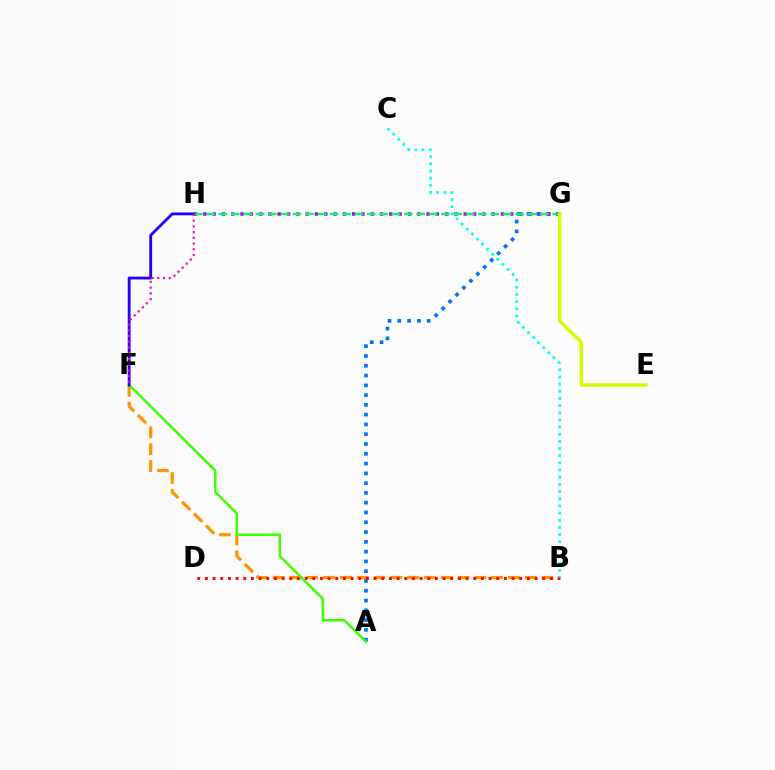{('B', 'F'): [{'color': '#ff9400', 'line_style': 'dashed', 'thickness': 2.28}], ('A', 'G'): [{'color': '#0074ff', 'line_style': 'dotted', 'thickness': 2.66}], ('B', 'D'): [{'color': '#ff0000', 'line_style': 'dotted', 'thickness': 2.08}], ('A', 'F'): [{'color': '#3dff00', 'line_style': 'solid', 'thickness': 1.79}], ('G', 'H'): [{'color': '#b900ff', 'line_style': 'dotted', 'thickness': 2.53}, {'color': '#00ff5c', 'line_style': 'dashed', 'thickness': 1.68}], ('B', 'C'): [{'color': '#00fff6', 'line_style': 'dotted', 'thickness': 1.95}], ('F', 'H'): [{'color': '#2500ff', 'line_style': 'solid', 'thickness': 2.04}, {'color': '#ff00ac', 'line_style': 'dotted', 'thickness': 1.56}], ('E', 'G'): [{'color': '#d1ff00', 'line_style': 'solid', 'thickness': 2.5}]}